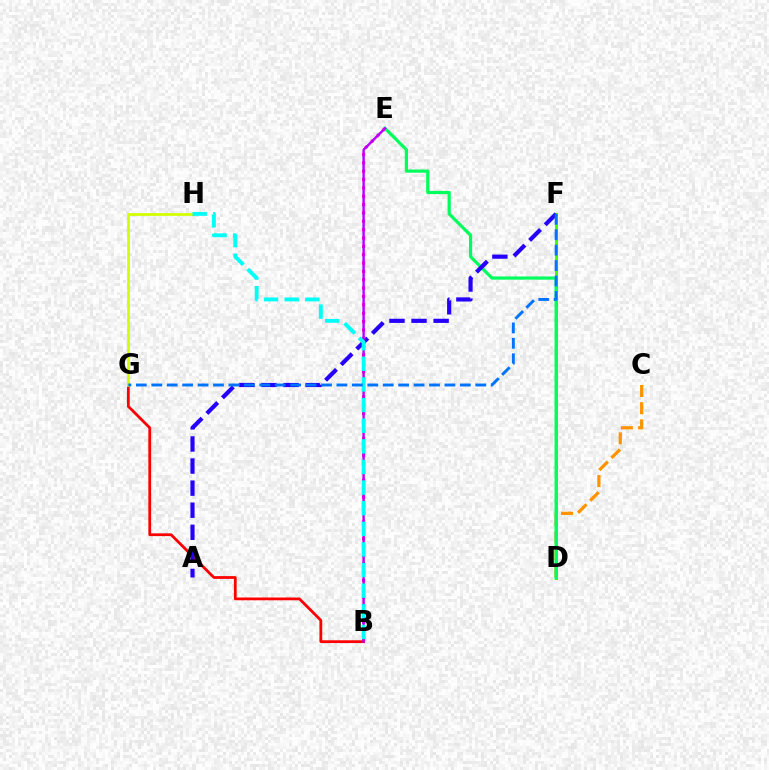{('B', 'G'): [{'color': '#ff0000', 'line_style': 'solid', 'thickness': 2.0}], ('D', 'F'): [{'color': '#3dff00', 'line_style': 'solid', 'thickness': 2.15}], ('B', 'E'): [{'color': '#ff00ac', 'line_style': 'dotted', 'thickness': 2.27}, {'color': '#b900ff', 'line_style': 'solid', 'thickness': 1.73}], ('C', 'D'): [{'color': '#ff9400', 'line_style': 'dashed', 'thickness': 2.34}], ('D', 'E'): [{'color': '#00ff5c', 'line_style': 'solid', 'thickness': 2.31}], ('A', 'F'): [{'color': '#2500ff', 'line_style': 'dashed', 'thickness': 3.0}], ('G', 'H'): [{'color': '#d1ff00', 'line_style': 'solid', 'thickness': 1.98}], ('B', 'H'): [{'color': '#00fff6', 'line_style': 'dashed', 'thickness': 2.8}], ('F', 'G'): [{'color': '#0074ff', 'line_style': 'dashed', 'thickness': 2.1}]}